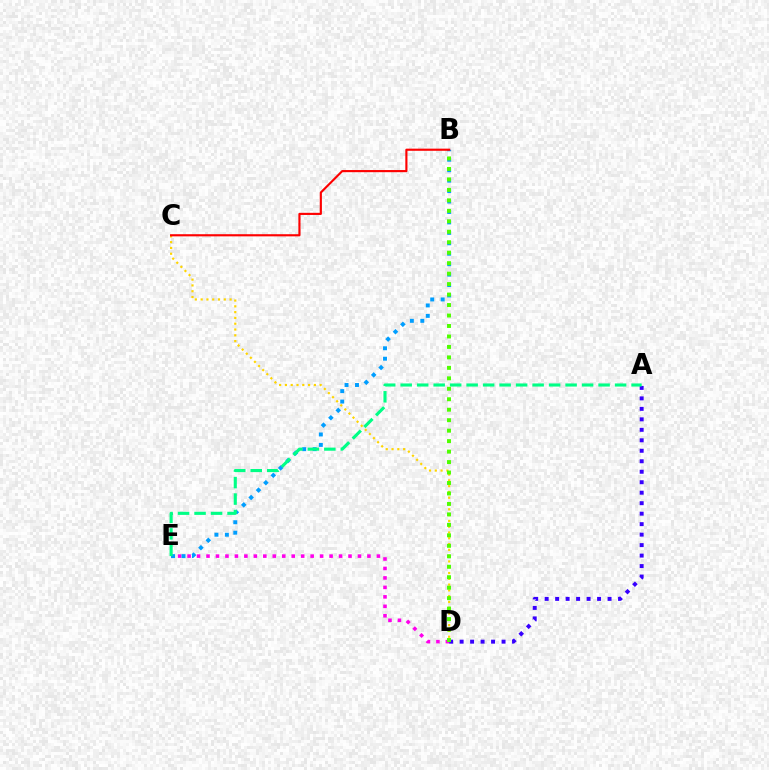{('D', 'E'): [{'color': '#ff00ed', 'line_style': 'dotted', 'thickness': 2.57}], ('A', 'D'): [{'color': '#3700ff', 'line_style': 'dotted', 'thickness': 2.85}], ('B', 'E'): [{'color': '#009eff', 'line_style': 'dotted', 'thickness': 2.84}], ('A', 'E'): [{'color': '#00ff86', 'line_style': 'dashed', 'thickness': 2.24}], ('C', 'D'): [{'color': '#ffd500', 'line_style': 'dotted', 'thickness': 1.57}], ('B', 'C'): [{'color': '#ff0000', 'line_style': 'solid', 'thickness': 1.55}], ('B', 'D'): [{'color': '#4fff00', 'line_style': 'dotted', 'thickness': 2.84}]}